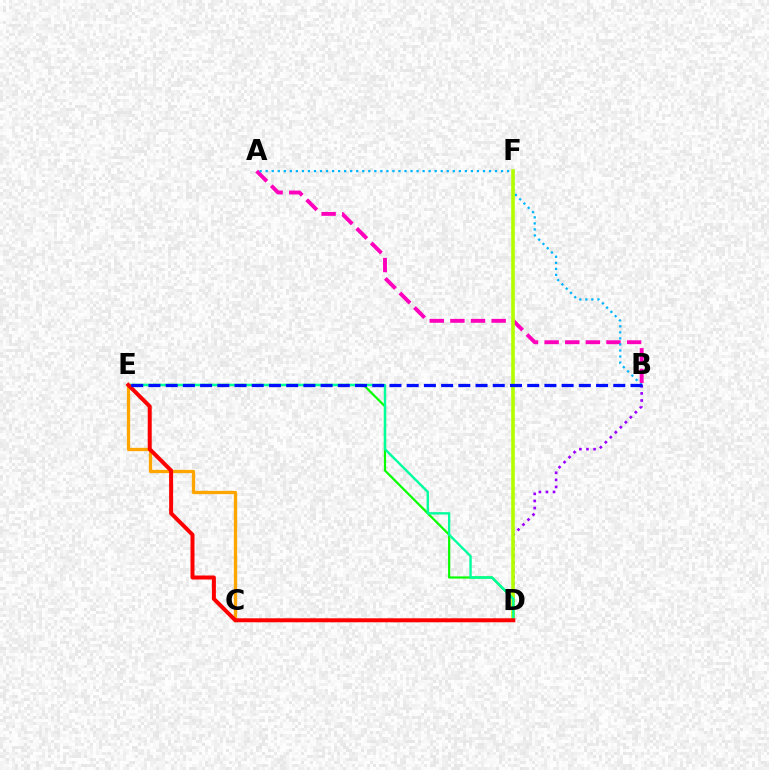{('C', 'E'): [{'color': '#ffa500', 'line_style': 'solid', 'thickness': 2.38}], ('B', 'D'): [{'color': '#9b00ff', 'line_style': 'dotted', 'thickness': 1.92}], ('D', 'E'): [{'color': '#08ff00', 'line_style': 'solid', 'thickness': 1.59}, {'color': '#00ff9d', 'line_style': 'solid', 'thickness': 1.7}, {'color': '#ff0000', 'line_style': 'solid', 'thickness': 2.87}], ('A', 'B'): [{'color': '#ff00bd', 'line_style': 'dashed', 'thickness': 2.8}, {'color': '#00b5ff', 'line_style': 'dotted', 'thickness': 1.64}], ('D', 'F'): [{'color': '#b3ff00', 'line_style': 'solid', 'thickness': 2.61}], ('B', 'E'): [{'color': '#0010ff', 'line_style': 'dashed', 'thickness': 2.34}]}